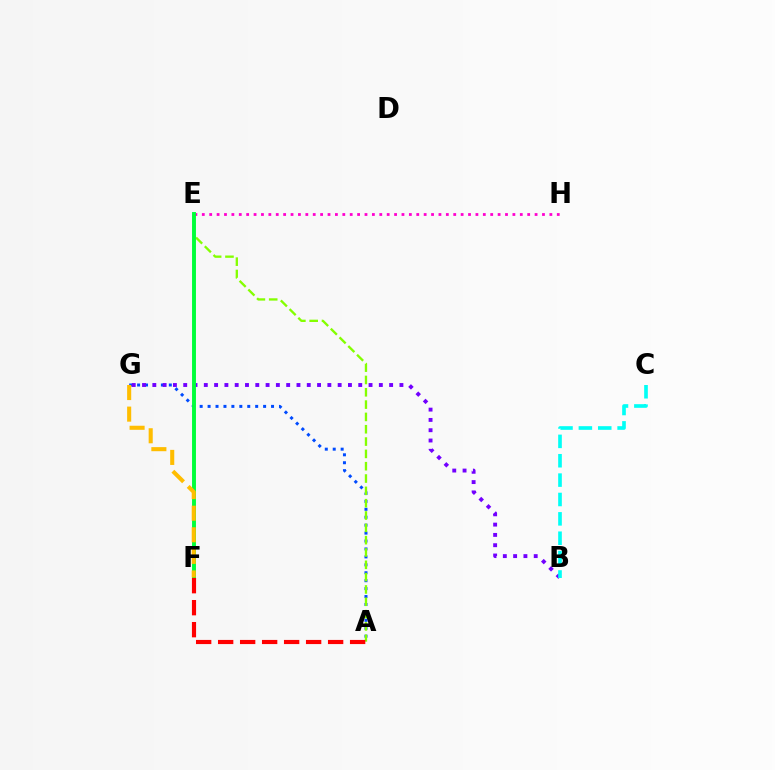{('E', 'H'): [{'color': '#ff00cf', 'line_style': 'dotted', 'thickness': 2.01}], ('A', 'G'): [{'color': '#004bff', 'line_style': 'dotted', 'thickness': 2.15}], ('B', 'G'): [{'color': '#7200ff', 'line_style': 'dotted', 'thickness': 2.8}], ('A', 'E'): [{'color': '#84ff00', 'line_style': 'dashed', 'thickness': 1.67}], ('B', 'C'): [{'color': '#00fff6', 'line_style': 'dashed', 'thickness': 2.63}], ('E', 'F'): [{'color': '#00ff39', 'line_style': 'solid', 'thickness': 2.82}], ('F', 'G'): [{'color': '#ffbd00', 'line_style': 'dashed', 'thickness': 2.93}], ('A', 'F'): [{'color': '#ff0000', 'line_style': 'dashed', 'thickness': 2.99}]}